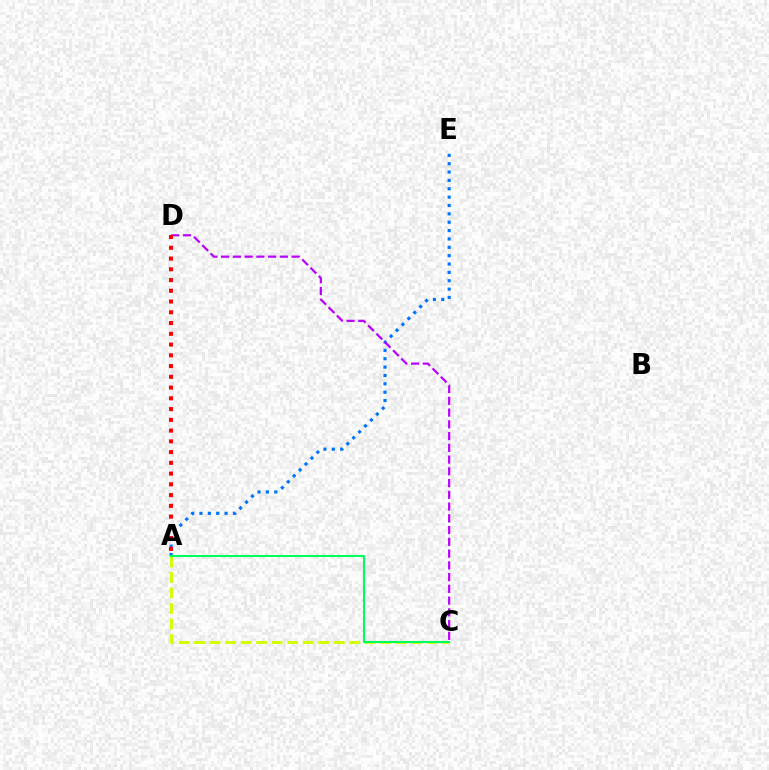{('A', 'E'): [{'color': '#0074ff', 'line_style': 'dotted', 'thickness': 2.27}], ('C', 'D'): [{'color': '#b900ff', 'line_style': 'dashed', 'thickness': 1.6}], ('A', 'C'): [{'color': '#d1ff00', 'line_style': 'dashed', 'thickness': 2.11}, {'color': '#00ff5c', 'line_style': 'solid', 'thickness': 1.51}], ('A', 'D'): [{'color': '#ff0000', 'line_style': 'dotted', 'thickness': 2.92}]}